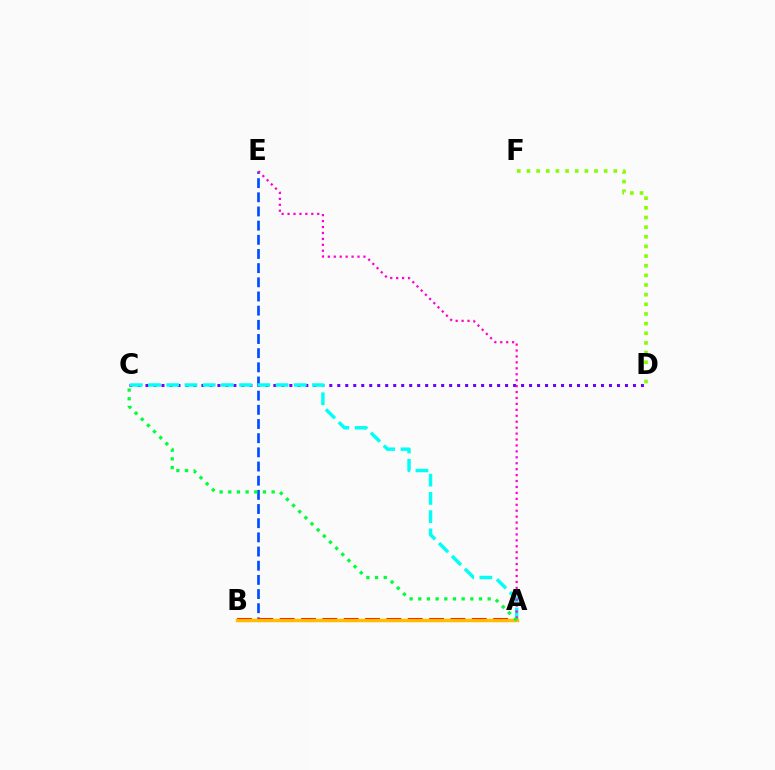{('B', 'E'): [{'color': '#004bff', 'line_style': 'dashed', 'thickness': 1.92}], ('A', 'B'): [{'color': '#ff0000', 'line_style': 'dashed', 'thickness': 2.9}, {'color': '#ffbd00', 'line_style': 'solid', 'thickness': 2.49}], ('C', 'D'): [{'color': '#7200ff', 'line_style': 'dotted', 'thickness': 2.17}], ('D', 'F'): [{'color': '#84ff00', 'line_style': 'dotted', 'thickness': 2.62}], ('A', 'C'): [{'color': '#00fff6', 'line_style': 'dashed', 'thickness': 2.47}, {'color': '#00ff39', 'line_style': 'dotted', 'thickness': 2.36}], ('A', 'E'): [{'color': '#ff00cf', 'line_style': 'dotted', 'thickness': 1.61}]}